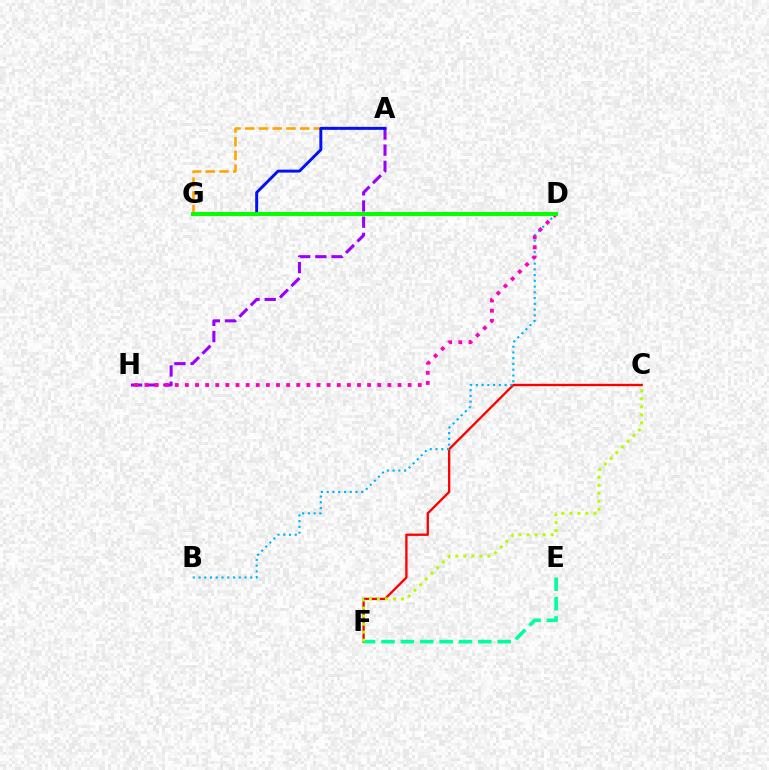{('A', 'G'): [{'color': '#ffa500', 'line_style': 'dashed', 'thickness': 1.87}, {'color': '#0010ff', 'line_style': 'solid', 'thickness': 2.12}], ('C', 'F'): [{'color': '#ff0000', 'line_style': 'solid', 'thickness': 1.67}, {'color': '#b3ff00', 'line_style': 'dotted', 'thickness': 2.18}], ('A', 'H'): [{'color': '#9b00ff', 'line_style': 'dashed', 'thickness': 2.2}], ('E', 'F'): [{'color': '#00ff9d', 'line_style': 'dashed', 'thickness': 2.63}], ('B', 'D'): [{'color': '#00b5ff', 'line_style': 'dotted', 'thickness': 1.56}], ('D', 'H'): [{'color': '#ff00bd', 'line_style': 'dotted', 'thickness': 2.75}], ('D', 'G'): [{'color': '#08ff00', 'line_style': 'solid', 'thickness': 2.86}]}